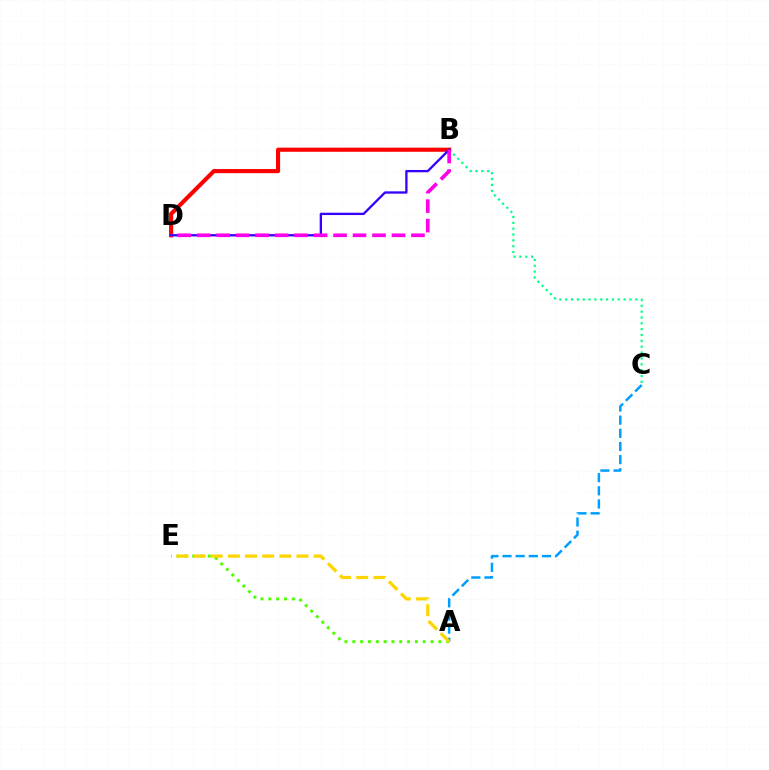{('B', 'C'): [{'color': '#00ff86', 'line_style': 'dotted', 'thickness': 1.59}], ('A', 'E'): [{'color': '#4fff00', 'line_style': 'dotted', 'thickness': 2.13}, {'color': '#ffd500', 'line_style': 'dashed', 'thickness': 2.33}], ('B', 'D'): [{'color': '#ff0000', 'line_style': 'solid', 'thickness': 2.97}, {'color': '#3700ff', 'line_style': 'solid', 'thickness': 1.67}, {'color': '#ff00ed', 'line_style': 'dashed', 'thickness': 2.65}], ('A', 'C'): [{'color': '#009eff', 'line_style': 'dashed', 'thickness': 1.79}]}